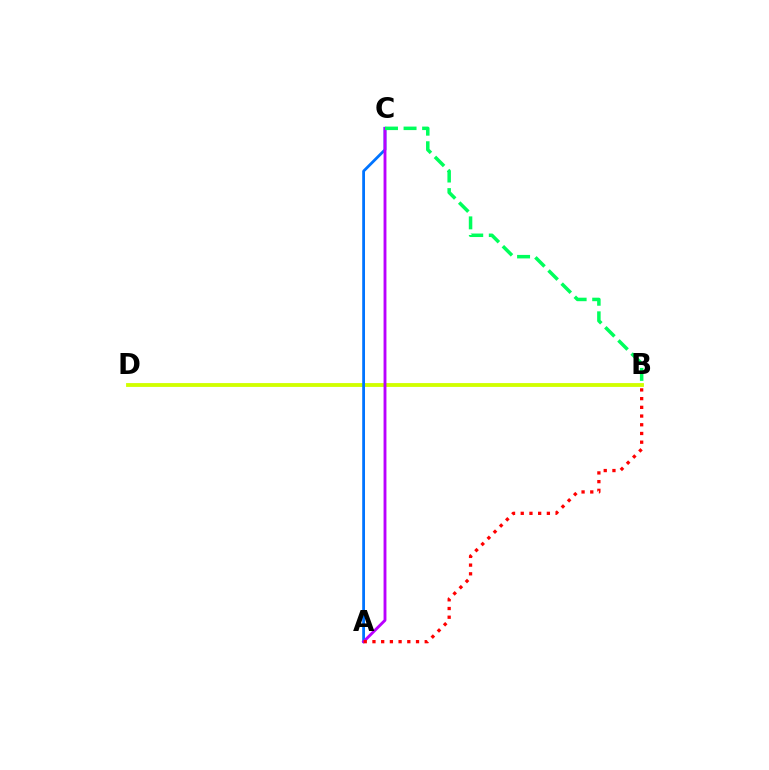{('B', 'D'): [{'color': '#d1ff00', 'line_style': 'solid', 'thickness': 2.76}], ('A', 'C'): [{'color': '#0074ff', 'line_style': 'solid', 'thickness': 2.01}, {'color': '#b900ff', 'line_style': 'solid', 'thickness': 2.07}], ('A', 'B'): [{'color': '#ff0000', 'line_style': 'dotted', 'thickness': 2.37}], ('B', 'C'): [{'color': '#00ff5c', 'line_style': 'dashed', 'thickness': 2.52}]}